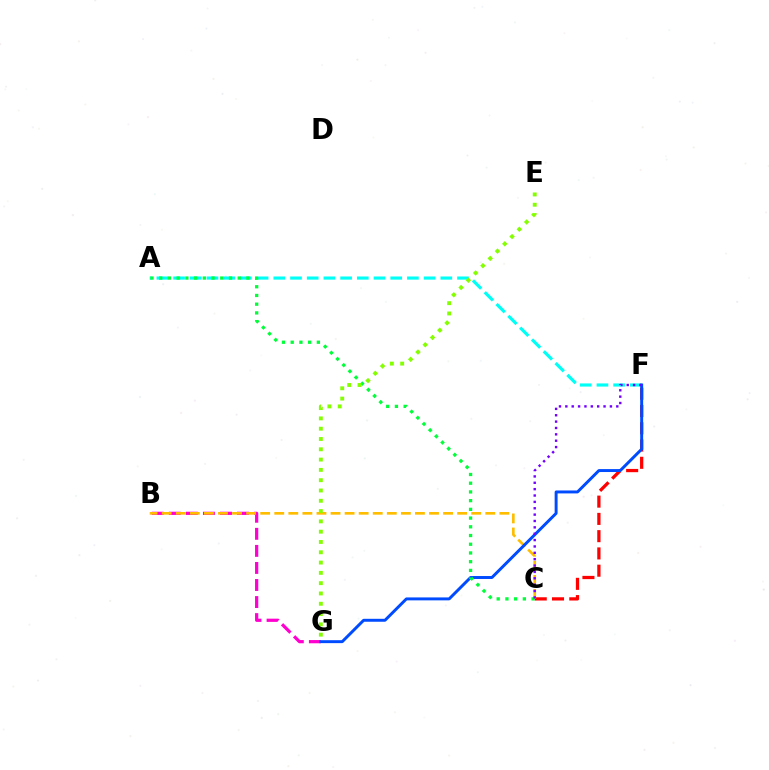{('A', 'F'): [{'color': '#00fff6', 'line_style': 'dashed', 'thickness': 2.27}], ('B', 'G'): [{'color': '#ff00cf', 'line_style': 'dashed', 'thickness': 2.32}], ('C', 'F'): [{'color': '#ff0000', 'line_style': 'dashed', 'thickness': 2.35}, {'color': '#7200ff', 'line_style': 'dotted', 'thickness': 1.73}], ('B', 'C'): [{'color': '#ffbd00', 'line_style': 'dashed', 'thickness': 1.91}], ('F', 'G'): [{'color': '#004bff', 'line_style': 'solid', 'thickness': 2.12}], ('A', 'C'): [{'color': '#00ff39', 'line_style': 'dotted', 'thickness': 2.37}], ('E', 'G'): [{'color': '#84ff00', 'line_style': 'dotted', 'thickness': 2.8}]}